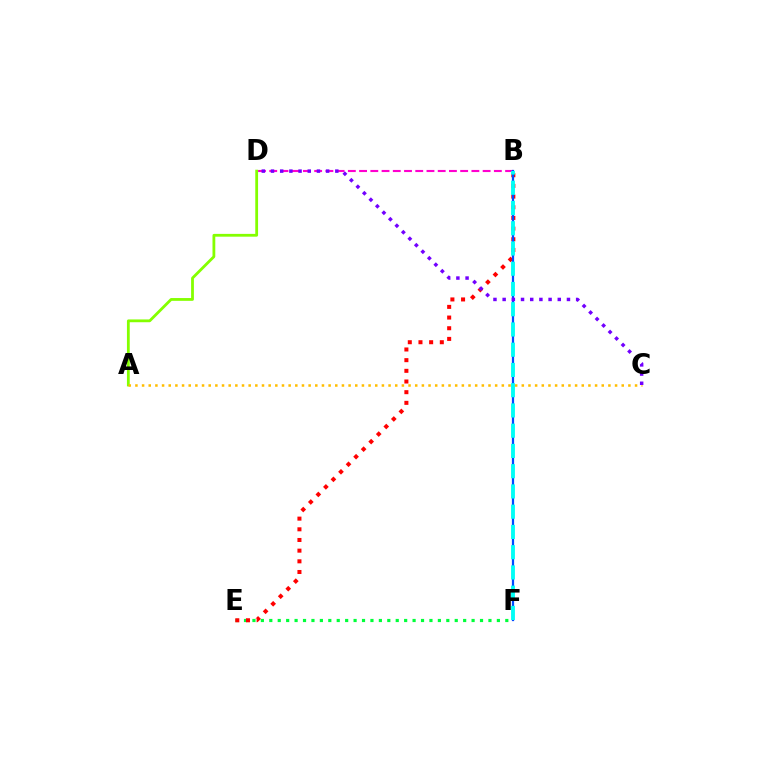{('B', 'D'): [{'color': '#ff00cf', 'line_style': 'dashed', 'thickness': 1.53}], ('E', 'F'): [{'color': '#00ff39', 'line_style': 'dotted', 'thickness': 2.29}], ('A', 'D'): [{'color': '#84ff00', 'line_style': 'solid', 'thickness': 2.01}], ('B', 'E'): [{'color': '#ff0000', 'line_style': 'dotted', 'thickness': 2.9}], ('B', 'F'): [{'color': '#004bff', 'line_style': 'solid', 'thickness': 1.62}, {'color': '#00fff6', 'line_style': 'dashed', 'thickness': 2.75}], ('A', 'C'): [{'color': '#ffbd00', 'line_style': 'dotted', 'thickness': 1.81}], ('C', 'D'): [{'color': '#7200ff', 'line_style': 'dotted', 'thickness': 2.5}]}